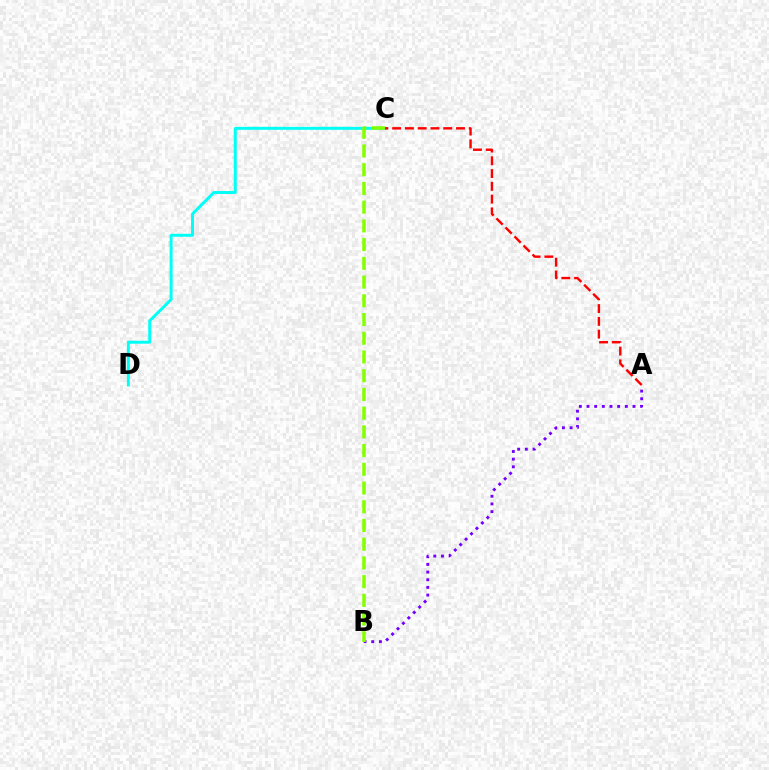{('C', 'D'): [{'color': '#00fff6', 'line_style': 'solid', 'thickness': 2.13}], ('A', 'C'): [{'color': '#ff0000', 'line_style': 'dashed', 'thickness': 1.74}], ('A', 'B'): [{'color': '#7200ff', 'line_style': 'dotted', 'thickness': 2.08}], ('B', 'C'): [{'color': '#84ff00', 'line_style': 'dashed', 'thickness': 2.54}]}